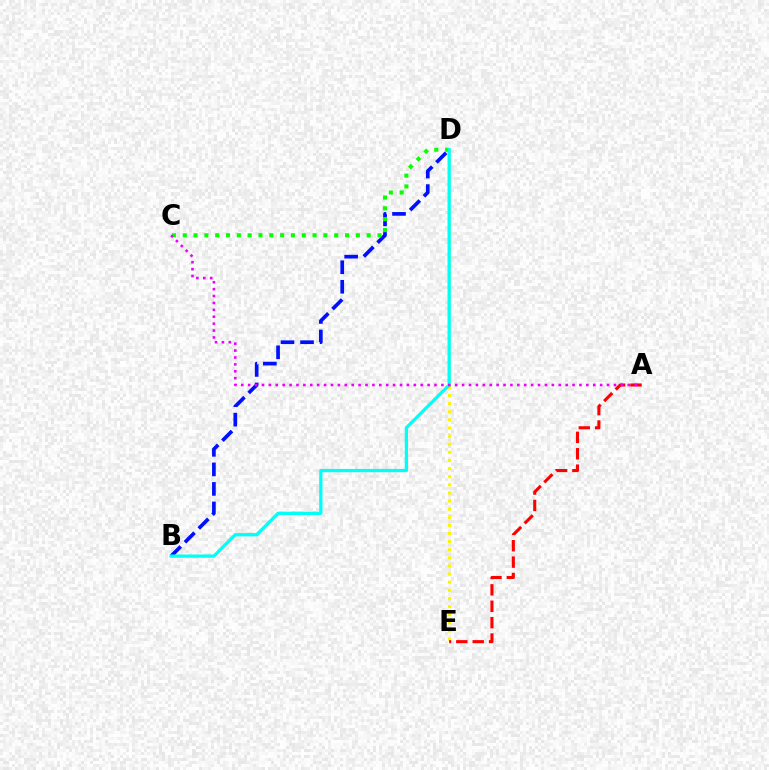{('D', 'E'): [{'color': '#fcf500', 'line_style': 'dotted', 'thickness': 2.21}], ('B', 'D'): [{'color': '#0010ff', 'line_style': 'dashed', 'thickness': 2.65}, {'color': '#00fff6', 'line_style': 'solid', 'thickness': 2.36}], ('C', 'D'): [{'color': '#08ff00', 'line_style': 'dotted', 'thickness': 2.94}], ('A', 'E'): [{'color': '#ff0000', 'line_style': 'dashed', 'thickness': 2.23}], ('A', 'C'): [{'color': '#ee00ff', 'line_style': 'dotted', 'thickness': 1.88}]}